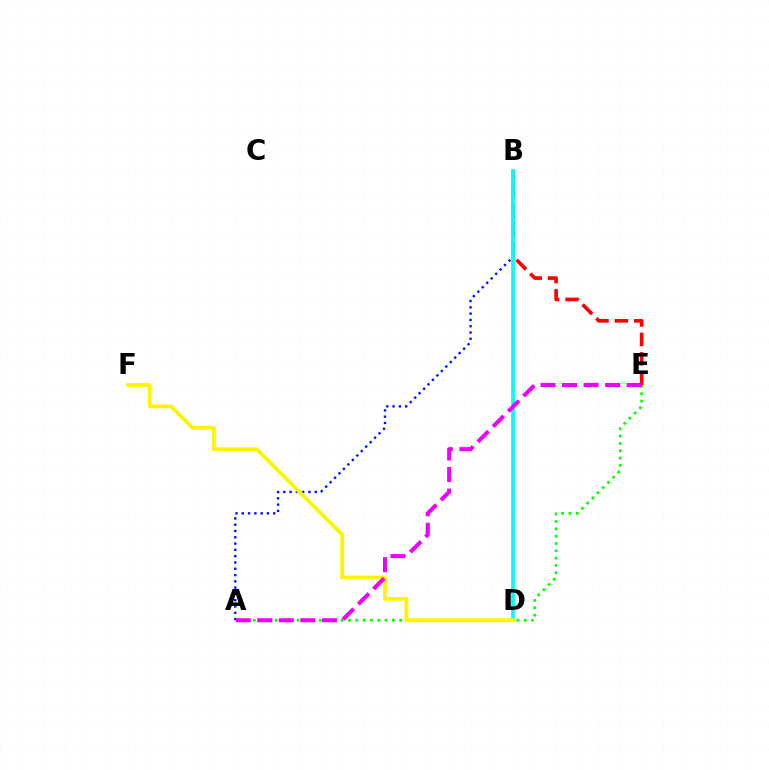{('A', 'E'): [{'color': '#08ff00', 'line_style': 'dotted', 'thickness': 1.99}, {'color': '#ee00ff', 'line_style': 'dashed', 'thickness': 2.93}], ('A', 'B'): [{'color': '#0010ff', 'line_style': 'dotted', 'thickness': 1.71}], ('B', 'E'): [{'color': '#ff0000', 'line_style': 'dashed', 'thickness': 2.64}], ('B', 'D'): [{'color': '#00fff6', 'line_style': 'solid', 'thickness': 2.69}], ('D', 'F'): [{'color': '#fcf500', 'line_style': 'solid', 'thickness': 2.74}]}